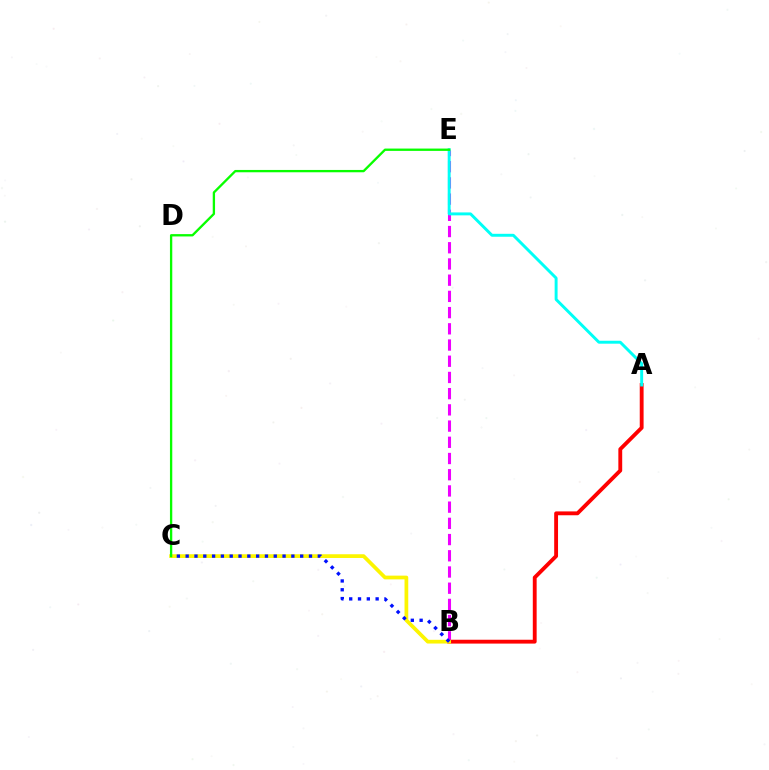{('B', 'E'): [{'color': '#ee00ff', 'line_style': 'dashed', 'thickness': 2.2}], ('A', 'B'): [{'color': '#ff0000', 'line_style': 'solid', 'thickness': 2.77}], ('B', 'C'): [{'color': '#fcf500', 'line_style': 'solid', 'thickness': 2.69}, {'color': '#0010ff', 'line_style': 'dotted', 'thickness': 2.39}], ('A', 'E'): [{'color': '#00fff6', 'line_style': 'solid', 'thickness': 2.11}], ('C', 'E'): [{'color': '#08ff00', 'line_style': 'solid', 'thickness': 1.67}]}